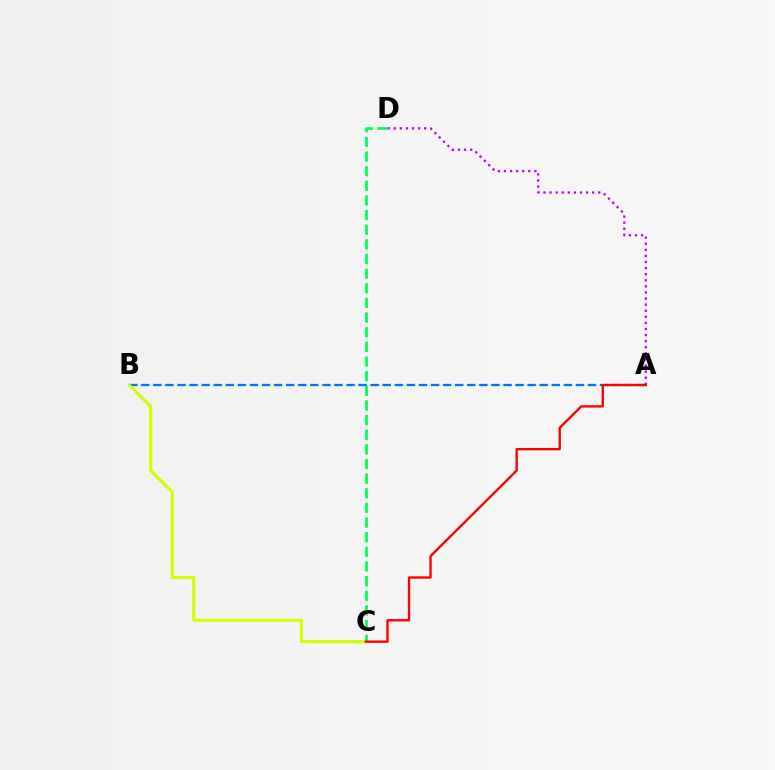{('A', 'B'): [{'color': '#0074ff', 'line_style': 'dashed', 'thickness': 1.64}], ('B', 'C'): [{'color': '#d1ff00', 'line_style': 'solid', 'thickness': 2.24}], ('C', 'D'): [{'color': '#00ff5c', 'line_style': 'dashed', 'thickness': 1.99}], ('A', 'D'): [{'color': '#b900ff', 'line_style': 'dotted', 'thickness': 1.65}], ('A', 'C'): [{'color': '#ff0000', 'line_style': 'solid', 'thickness': 1.7}]}